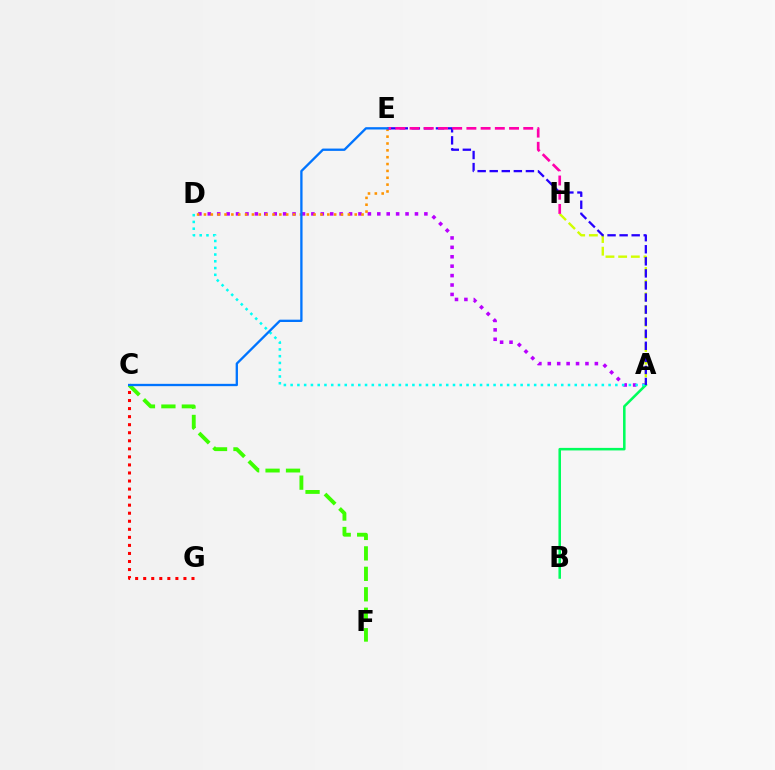{('A', 'D'): [{'color': '#b900ff', 'line_style': 'dotted', 'thickness': 2.56}, {'color': '#00fff6', 'line_style': 'dotted', 'thickness': 1.84}], ('D', 'E'): [{'color': '#ff9400', 'line_style': 'dotted', 'thickness': 1.86}], ('A', 'B'): [{'color': '#00ff5c', 'line_style': 'solid', 'thickness': 1.83}], ('C', 'F'): [{'color': '#3dff00', 'line_style': 'dashed', 'thickness': 2.78}], ('A', 'H'): [{'color': '#d1ff00', 'line_style': 'dashed', 'thickness': 1.72}], ('C', 'G'): [{'color': '#ff0000', 'line_style': 'dotted', 'thickness': 2.19}], ('A', 'E'): [{'color': '#2500ff', 'line_style': 'dashed', 'thickness': 1.64}], ('E', 'H'): [{'color': '#ff00ac', 'line_style': 'dashed', 'thickness': 1.93}], ('C', 'E'): [{'color': '#0074ff', 'line_style': 'solid', 'thickness': 1.67}]}